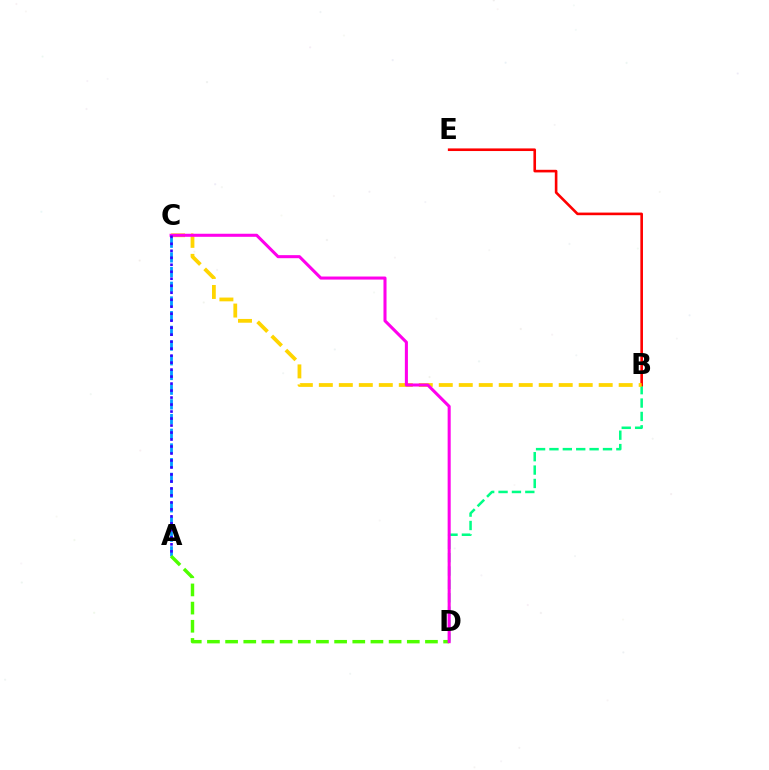{('B', 'D'): [{'color': '#00ff86', 'line_style': 'dashed', 'thickness': 1.82}], ('A', 'C'): [{'color': '#009eff', 'line_style': 'dashed', 'thickness': 2.0}, {'color': '#3700ff', 'line_style': 'dotted', 'thickness': 1.9}], ('B', 'E'): [{'color': '#ff0000', 'line_style': 'solid', 'thickness': 1.88}], ('B', 'C'): [{'color': '#ffd500', 'line_style': 'dashed', 'thickness': 2.72}], ('A', 'D'): [{'color': '#4fff00', 'line_style': 'dashed', 'thickness': 2.47}], ('C', 'D'): [{'color': '#ff00ed', 'line_style': 'solid', 'thickness': 2.2}]}